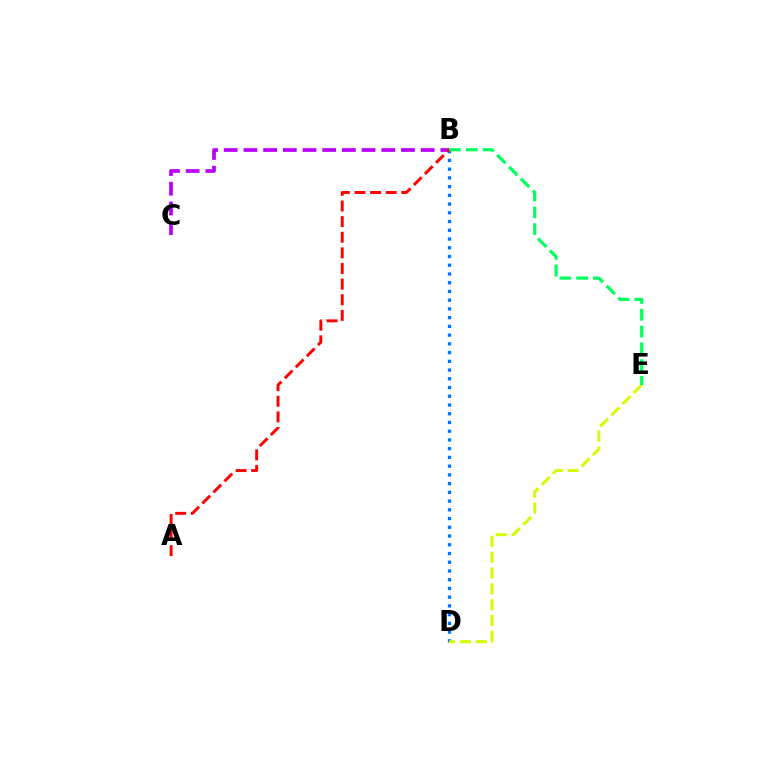{('B', 'D'): [{'color': '#0074ff', 'line_style': 'dotted', 'thickness': 2.37}], ('D', 'E'): [{'color': '#d1ff00', 'line_style': 'dashed', 'thickness': 2.15}], ('B', 'C'): [{'color': '#b900ff', 'line_style': 'dashed', 'thickness': 2.68}], ('A', 'B'): [{'color': '#ff0000', 'line_style': 'dashed', 'thickness': 2.12}], ('B', 'E'): [{'color': '#00ff5c', 'line_style': 'dashed', 'thickness': 2.28}]}